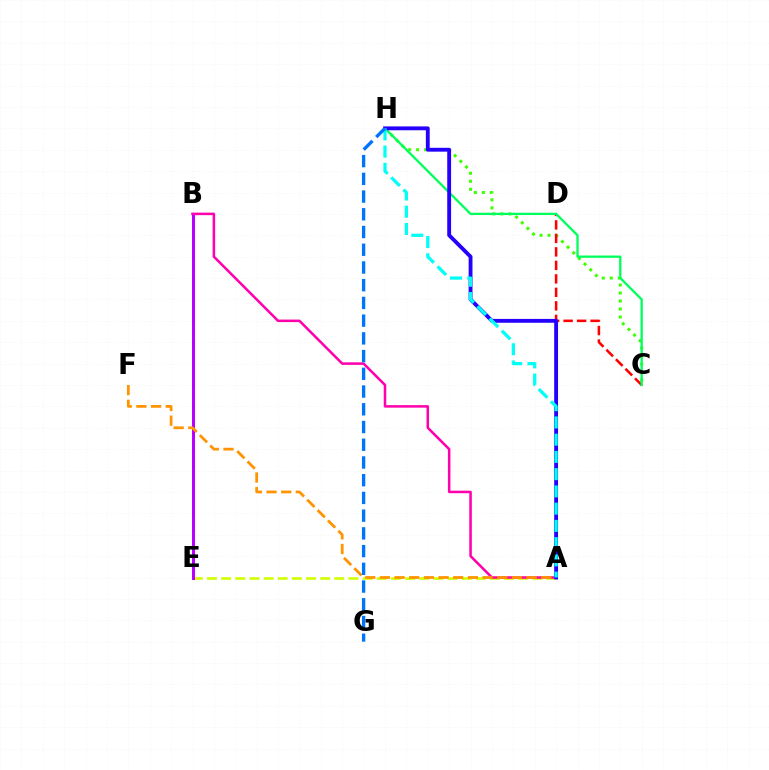{('C', 'H'): [{'color': '#3dff00', 'line_style': 'dotted', 'thickness': 2.17}, {'color': '#00ff5c', 'line_style': 'solid', 'thickness': 1.65}], ('A', 'E'): [{'color': '#d1ff00', 'line_style': 'dashed', 'thickness': 1.92}], ('C', 'D'): [{'color': '#ff0000', 'line_style': 'dashed', 'thickness': 1.83}], ('B', 'E'): [{'color': '#b900ff', 'line_style': 'solid', 'thickness': 2.15}], ('A', 'B'): [{'color': '#ff00ac', 'line_style': 'solid', 'thickness': 1.82}], ('A', 'F'): [{'color': '#ff9400', 'line_style': 'dashed', 'thickness': 1.99}], ('A', 'H'): [{'color': '#2500ff', 'line_style': 'solid', 'thickness': 2.77}, {'color': '#00fff6', 'line_style': 'dashed', 'thickness': 2.34}], ('G', 'H'): [{'color': '#0074ff', 'line_style': 'dashed', 'thickness': 2.41}]}